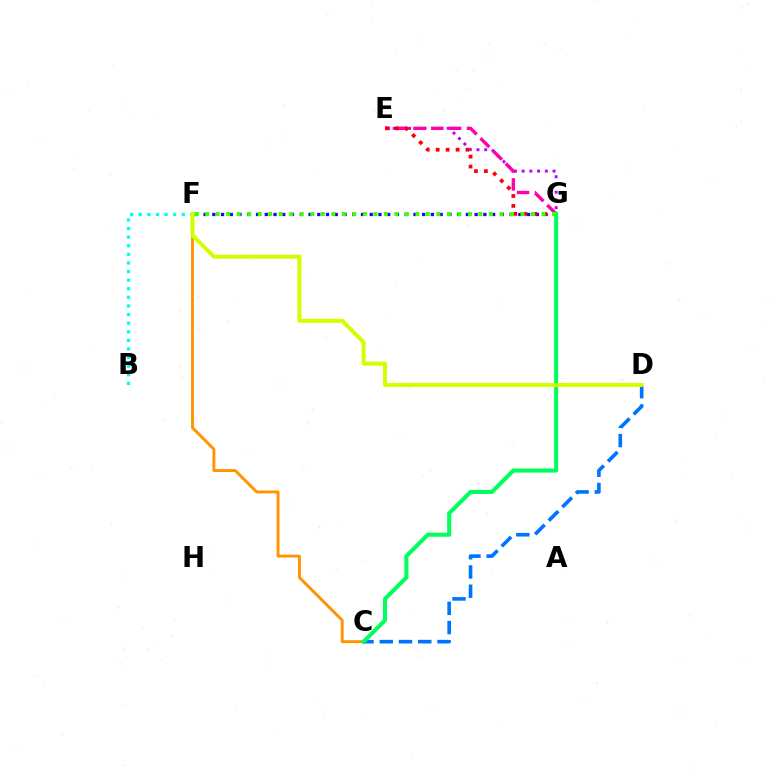{('F', 'G'): [{'color': '#2500ff', 'line_style': 'dotted', 'thickness': 2.38}, {'color': '#3dff00', 'line_style': 'dotted', 'thickness': 2.86}], ('E', 'G'): [{'color': '#b900ff', 'line_style': 'dotted', 'thickness': 2.1}, {'color': '#ff00ac', 'line_style': 'dashed', 'thickness': 2.42}, {'color': '#ff0000', 'line_style': 'dotted', 'thickness': 2.7}], ('C', 'D'): [{'color': '#0074ff', 'line_style': 'dashed', 'thickness': 2.61}], ('B', 'F'): [{'color': '#00fff6', 'line_style': 'dotted', 'thickness': 2.34}], ('C', 'F'): [{'color': '#ff9400', 'line_style': 'solid', 'thickness': 2.1}], ('C', 'G'): [{'color': '#00ff5c', 'line_style': 'solid', 'thickness': 2.92}], ('D', 'F'): [{'color': '#d1ff00', 'line_style': 'solid', 'thickness': 2.86}]}